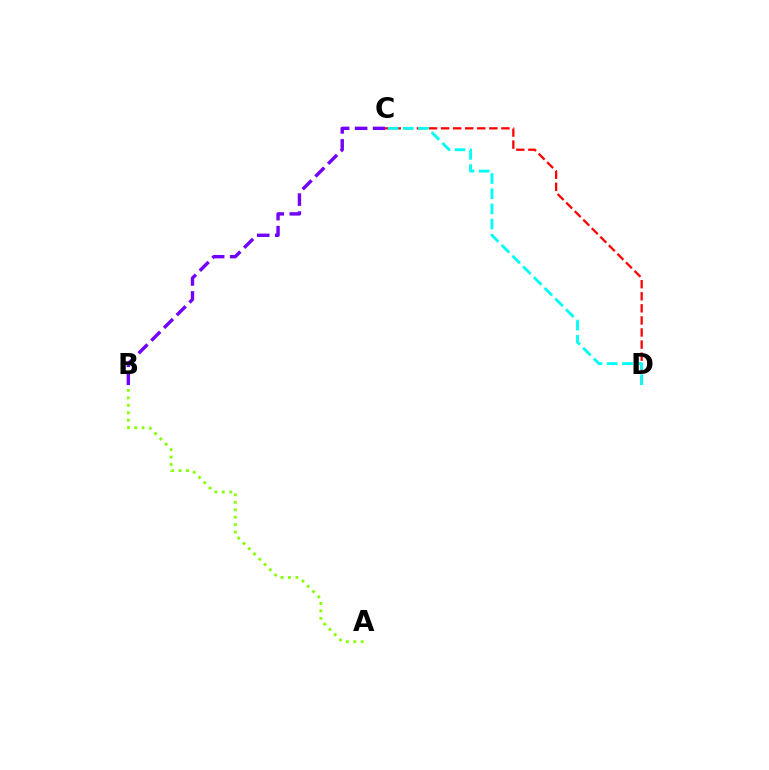{('C', 'D'): [{'color': '#ff0000', 'line_style': 'dashed', 'thickness': 1.64}, {'color': '#00fff6', 'line_style': 'dashed', 'thickness': 2.06}], ('A', 'B'): [{'color': '#84ff00', 'line_style': 'dotted', 'thickness': 2.03}], ('B', 'C'): [{'color': '#7200ff', 'line_style': 'dashed', 'thickness': 2.44}]}